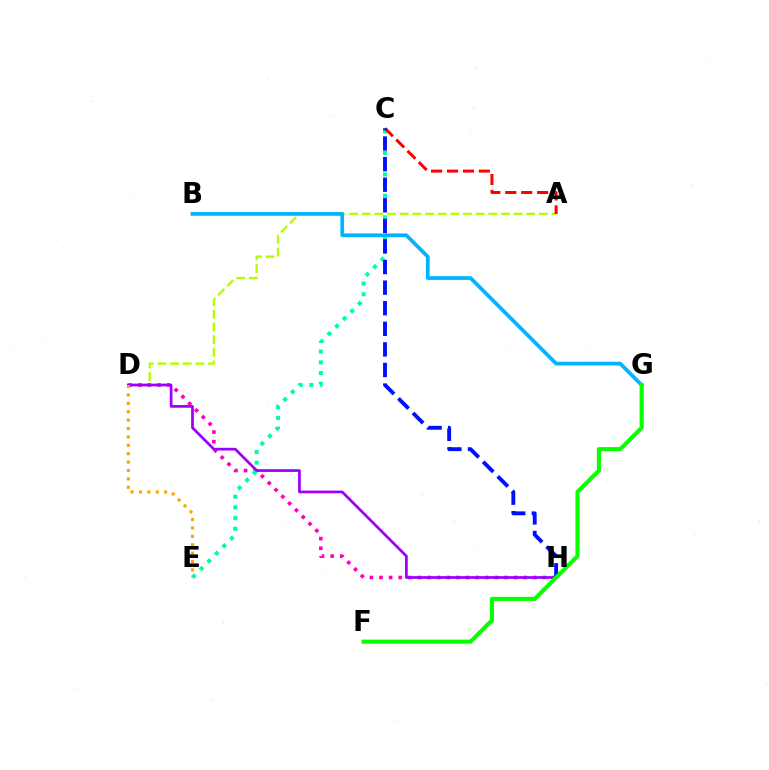{('A', 'D'): [{'color': '#b3ff00', 'line_style': 'dashed', 'thickness': 1.72}], ('D', 'H'): [{'color': '#ff00bd', 'line_style': 'dotted', 'thickness': 2.61}, {'color': '#9b00ff', 'line_style': 'solid', 'thickness': 1.96}], ('C', 'E'): [{'color': '#00ff9d', 'line_style': 'dotted', 'thickness': 2.91}], ('A', 'C'): [{'color': '#ff0000', 'line_style': 'dashed', 'thickness': 2.16}], ('C', 'H'): [{'color': '#0010ff', 'line_style': 'dashed', 'thickness': 2.8}], ('D', 'E'): [{'color': '#ffa500', 'line_style': 'dotted', 'thickness': 2.28}], ('B', 'G'): [{'color': '#00b5ff', 'line_style': 'solid', 'thickness': 2.69}], ('F', 'G'): [{'color': '#08ff00', 'line_style': 'solid', 'thickness': 2.95}]}